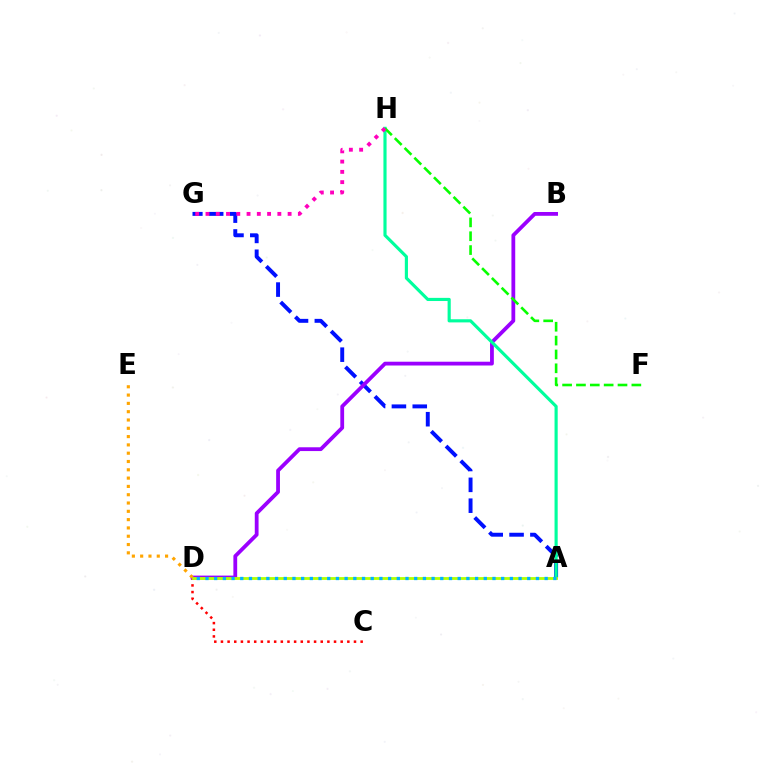{('C', 'D'): [{'color': '#ff0000', 'line_style': 'dotted', 'thickness': 1.81}], ('A', 'G'): [{'color': '#0010ff', 'line_style': 'dashed', 'thickness': 2.83}], ('B', 'D'): [{'color': '#9b00ff', 'line_style': 'solid', 'thickness': 2.73}], ('A', 'H'): [{'color': '#00ff9d', 'line_style': 'solid', 'thickness': 2.27}], ('F', 'H'): [{'color': '#08ff00', 'line_style': 'dashed', 'thickness': 1.88}], ('A', 'D'): [{'color': '#b3ff00', 'line_style': 'solid', 'thickness': 2.03}, {'color': '#00b5ff', 'line_style': 'dotted', 'thickness': 2.36}], ('G', 'H'): [{'color': '#ff00bd', 'line_style': 'dotted', 'thickness': 2.79}], ('D', 'E'): [{'color': '#ffa500', 'line_style': 'dotted', 'thickness': 2.26}]}